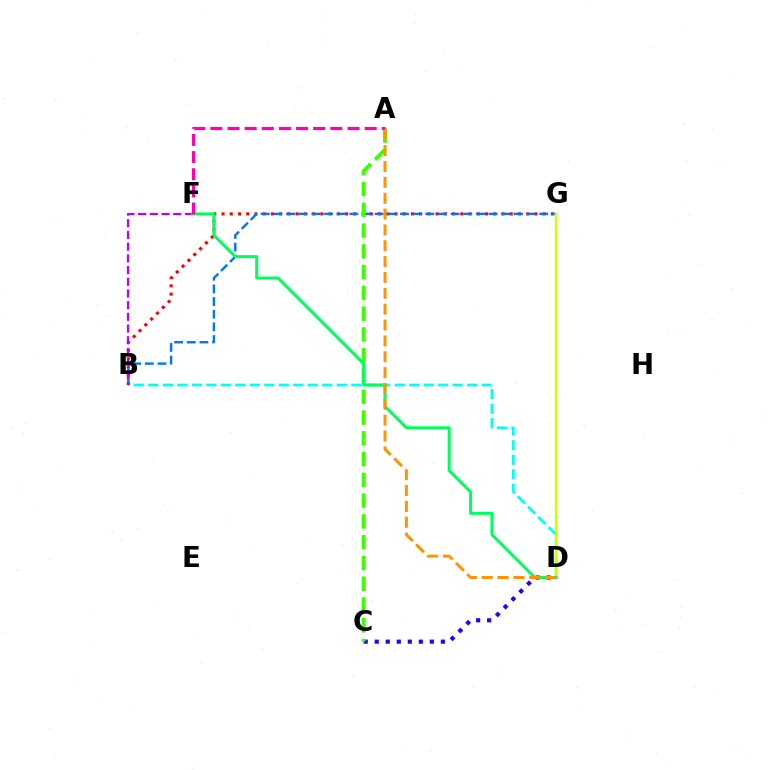{('B', 'D'): [{'color': '#00fff6', 'line_style': 'dashed', 'thickness': 1.97}], ('B', 'G'): [{'color': '#ff0000', 'line_style': 'dotted', 'thickness': 2.24}, {'color': '#0074ff', 'line_style': 'dashed', 'thickness': 1.72}], ('C', 'D'): [{'color': '#2500ff', 'line_style': 'dotted', 'thickness': 3.0}], ('A', 'C'): [{'color': '#3dff00', 'line_style': 'dashed', 'thickness': 2.82}], ('B', 'F'): [{'color': '#b900ff', 'line_style': 'dashed', 'thickness': 1.59}], ('D', 'G'): [{'color': '#d1ff00', 'line_style': 'solid', 'thickness': 1.71}], ('D', 'F'): [{'color': '#00ff5c', 'line_style': 'solid', 'thickness': 2.17}], ('A', 'F'): [{'color': '#ff00ac', 'line_style': 'dashed', 'thickness': 2.33}], ('A', 'D'): [{'color': '#ff9400', 'line_style': 'dashed', 'thickness': 2.15}]}